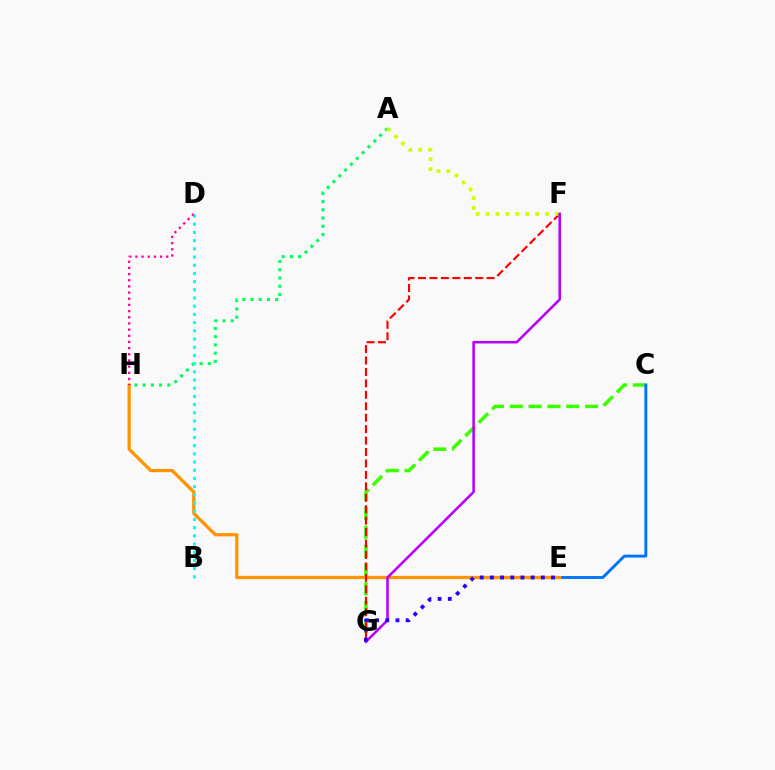{('C', 'G'): [{'color': '#3dff00', 'line_style': 'dashed', 'thickness': 2.56}], ('A', 'H'): [{'color': '#00ff5c', 'line_style': 'dotted', 'thickness': 2.23}], ('C', 'E'): [{'color': '#0074ff', 'line_style': 'solid', 'thickness': 2.1}], ('E', 'H'): [{'color': '#ff9400', 'line_style': 'solid', 'thickness': 2.34}], ('F', 'G'): [{'color': '#ff0000', 'line_style': 'dashed', 'thickness': 1.55}, {'color': '#b900ff', 'line_style': 'solid', 'thickness': 1.84}], ('B', 'D'): [{'color': '#00fff6', 'line_style': 'dotted', 'thickness': 2.23}], ('D', 'H'): [{'color': '#ff00ac', 'line_style': 'dotted', 'thickness': 1.68}], ('A', 'F'): [{'color': '#d1ff00', 'line_style': 'dotted', 'thickness': 2.69}], ('E', 'G'): [{'color': '#2500ff', 'line_style': 'dotted', 'thickness': 2.77}]}